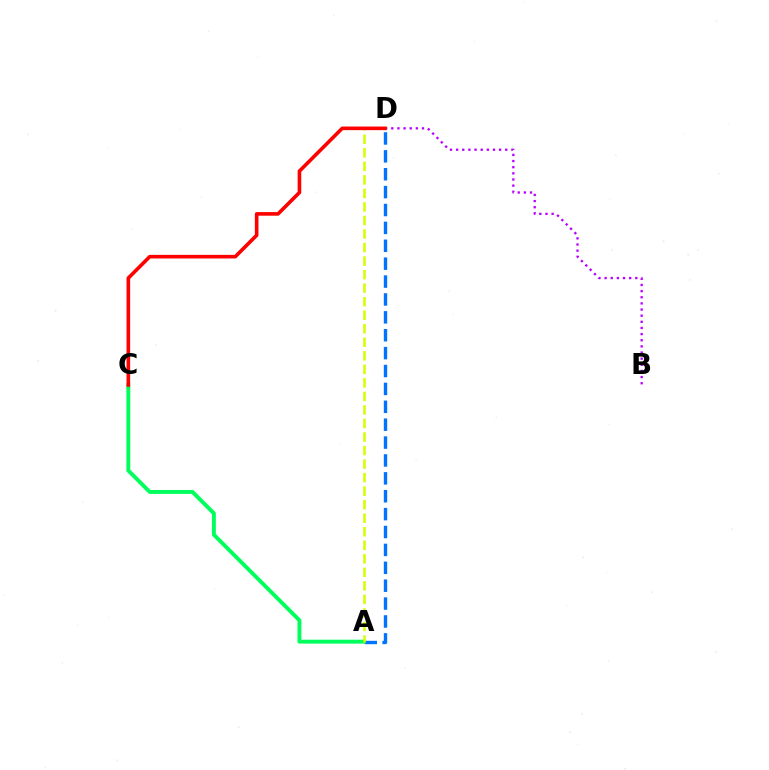{('B', 'D'): [{'color': '#b900ff', 'line_style': 'dotted', 'thickness': 1.67}], ('A', 'D'): [{'color': '#0074ff', 'line_style': 'dashed', 'thickness': 2.43}, {'color': '#d1ff00', 'line_style': 'dashed', 'thickness': 1.84}], ('A', 'C'): [{'color': '#00ff5c', 'line_style': 'solid', 'thickness': 2.82}], ('C', 'D'): [{'color': '#ff0000', 'line_style': 'solid', 'thickness': 2.6}]}